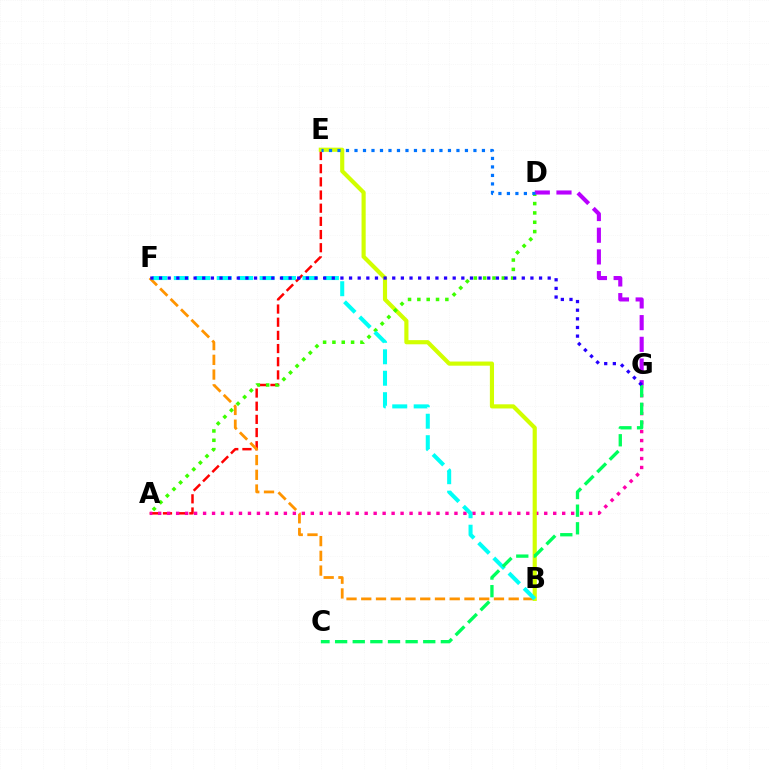{('A', 'E'): [{'color': '#ff0000', 'line_style': 'dashed', 'thickness': 1.79}], ('B', 'F'): [{'color': '#ff9400', 'line_style': 'dashed', 'thickness': 2.0}, {'color': '#00fff6', 'line_style': 'dashed', 'thickness': 2.91}], ('A', 'G'): [{'color': '#ff00ac', 'line_style': 'dotted', 'thickness': 2.44}], ('B', 'E'): [{'color': '#d1ff00', 'line_style': 'solid', 'thickness': 2.99}], ('A', 'D'): [{'color': '#3dff00', 'line_style': 'dotted', 'thickness': 2.54}], ('D', 'G'): [{'color': '#b900ff', 'line_style': 'dashed', 'thickness': 2.95}], ('C', 'G'): [{'color': '#00ff5c', 'line_style': 'dashed', 'thickness': 2.39}], ('F', 'G'): [{'color': '#2500ff', 'line_style': 'dotted', 'thickness': 2.35}], ('D', 'E'): [{'color': '#0074ff', 'line_style': 'dotted', 'thickness': 2.31}]}